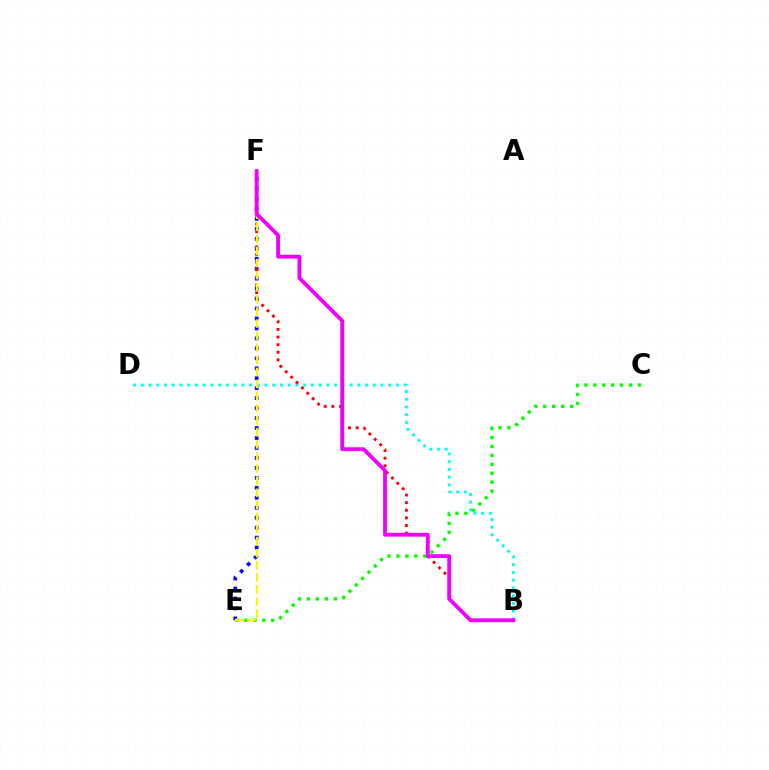{('E', 'F'): [{'color': '#0010ff', 'line_style': 'dotted', 'thickness': 2.71}, {'color': '#fcf500', 'line_style': 'dashed', 'thickness': 1.64}], ('B', 'D'): [{'color': '#00fff6', 'line_style': 'dotted', 'thickness': 2.1}], ('C', 'E'): [{'color': '#08ff00', 'line_style': 'dotted', 'thickness': 2.43}], ('B', 'F'): [{'color': '#ff0000', 'line_style': 'dotted', 'thickness': 2.07}, {'color': '#ee00ff', 'line_style': 'solid', 'thickness': 2.75}]}